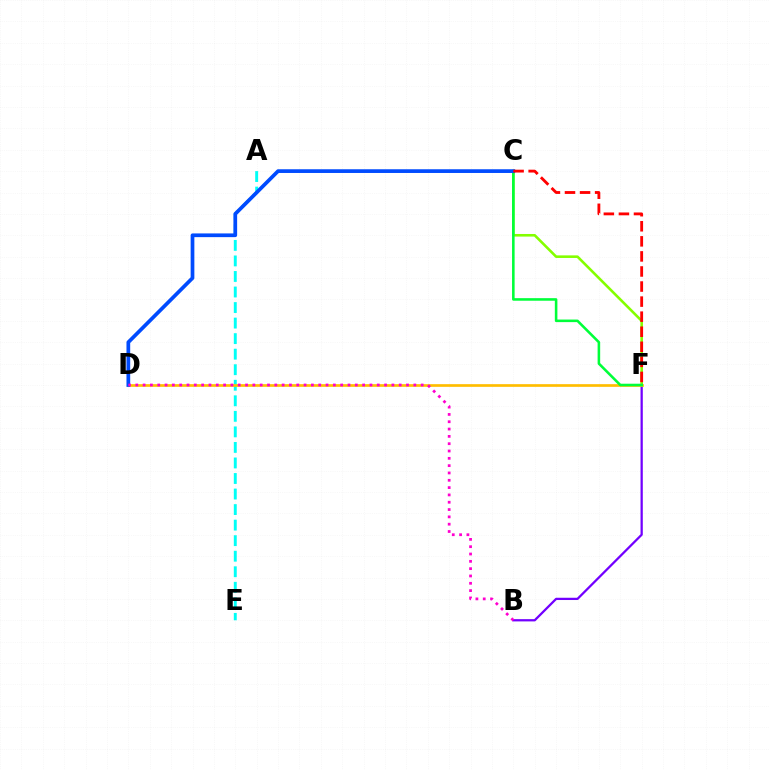{('A', 'E'): [{'color': '#00fff6', 'line_style': 'dashed', 'thickness': 2.11}], ('B', 'F'): [{'color': '#7200ff', 'line_style': 'solid', 'thickness': 1.63}], ('D', 'F'): [{'color': '#ffbd00', 'line_style': 'solid', 'thickness': 1.94}], ('C', 'F'): [{'color': '#84ff00', 'line_style': 'solid', 'thickness': 1.87}, {'color': '#00ff39', 'line_style': 'solid', 'thickness': 1.85}, {'color': '#ff0000', 'line_style': 'dashed', 'thickness': 2.05}], ('C', 'D'): [{'color': '#004bff', 'line_style': 'solid', 'thickness': 2.68}], ('B', 'D'): [{'color': '#ff00cf', 'line_style': 'dotted', 'thickness': 1.99}]}